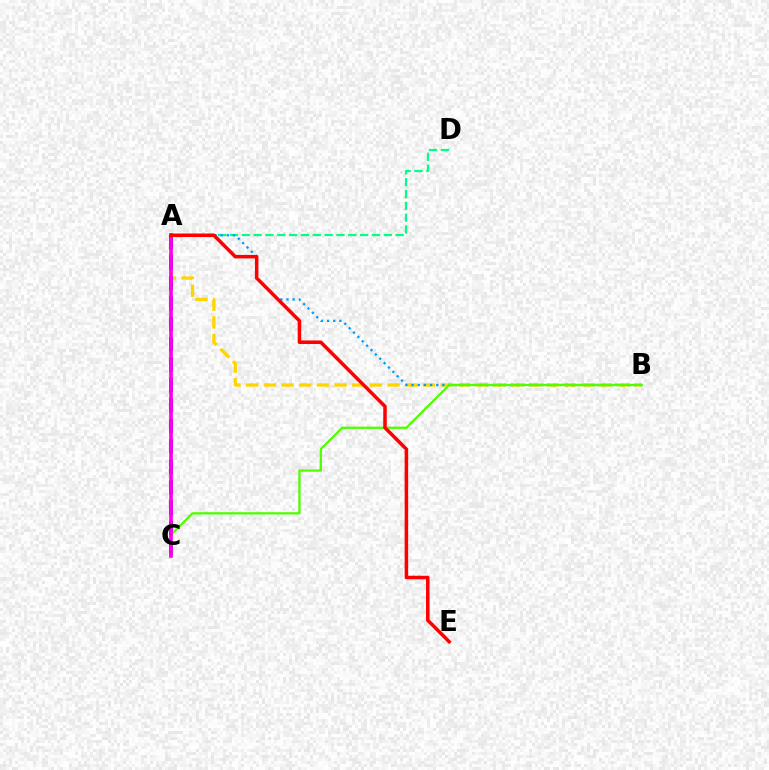{('A', 'D'): [{'color': '#00ff86', 'line_style': 'dashed', 'thickness': 1.61}], ('A', 'B'): [{'color': '#ffd500', 'line_style': 'dashed', 'thickness': 2.4}, {'color': '#009eff', 'line_style': 'dotted', 'thickness': 1.68}], ('A', 'C'): [{'color': '#3700ff', 'line_style': 'dashed', 'thickness': 2.78}, {'color': '#ff00ed', 'line_style': 'solid', 'thickness': 2.63}], ('B', 'C'): [{'color': '#4fff00', 'line_style': 'solid', 'thickness': 1.64}], ('A', 'E'): [{'color': '#ff0000', 'line_style': 'solid', 'thickness': 2.53}]}